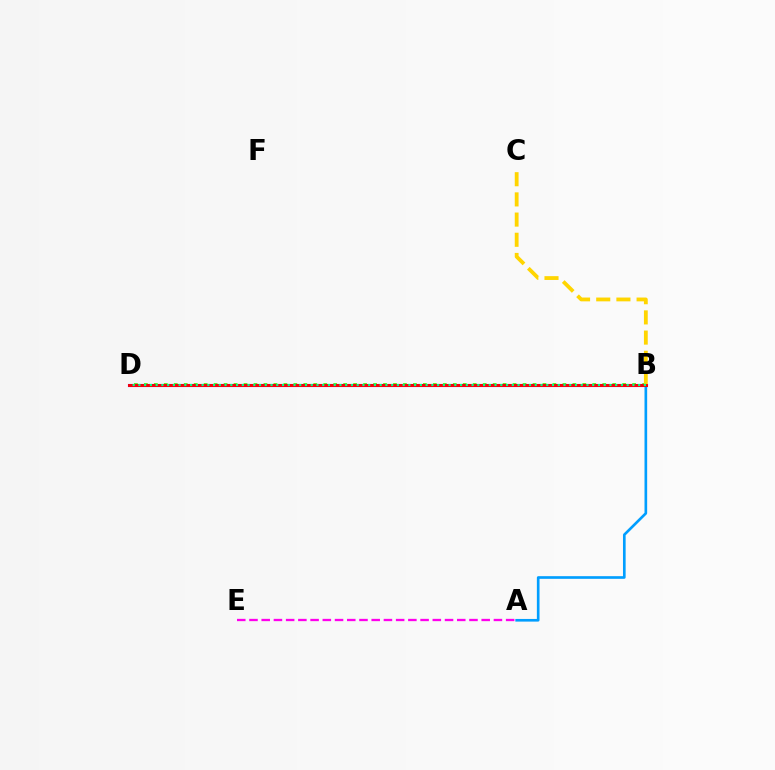{('B', 'D'): [{'color': '#4fff00', 'line_style': 'dotted', 'thickness': 2.71}, {'color': '#3700ff', 'line_style': 'solid', 'thickness': 2.23}, {'color': '#ff0000', 'line_style': 'solid', 'thickness': 2.07}, {'color': '#00ff86', 'line_style': 'dotted', 'thickness': 1.56}], ('A', 'B'): [{'color': '#009eff', 'line_style': 'solid', 'thickness': 1.91}], ('A', 'E'): [{'color': '#ff00ed', 'line_style': 'dashed', 'thickness': 1.66}], ('B', 'C'): [{'color': '#ffd500', 'line_style': 'dashed', 'thickness': 2.74}]}